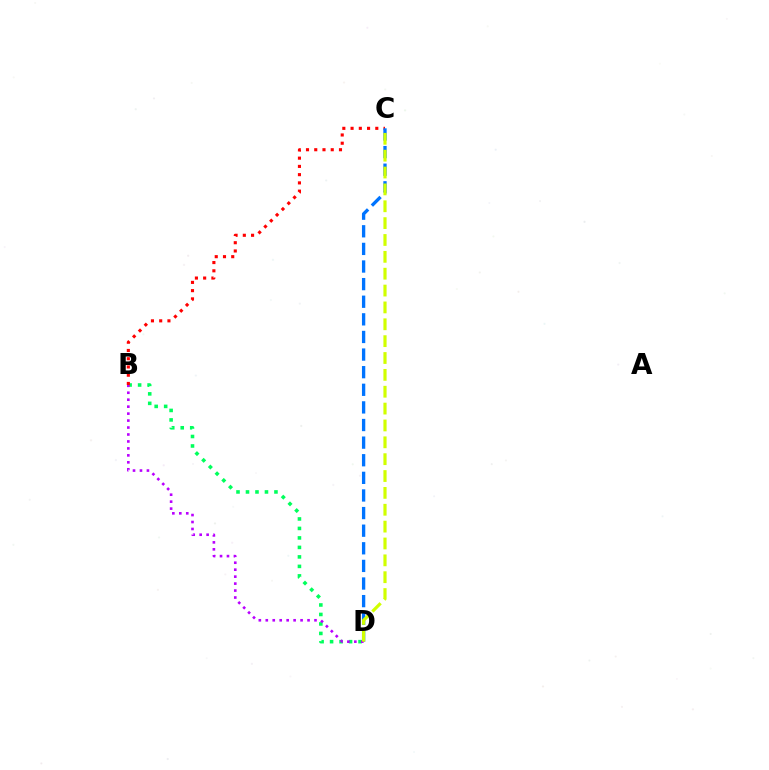{('B', 'D'): [{'color': '#00ff5c', 'line_style': 'dotted', 'thickness': 2.58}, {'color': '#b900ff', 'line_style': 'dotted', 'thickness': 1.89}], ('B', 'C'): [{'color': '#ff0000', 'line_style': 'dotted', 'thickness': 2.24}], ('C', 'D'): [{'color': '#0074ff', 'line_style': 'dashed', 'thickness': 2.39}, {'color': '#d1ff00', 'line_style': 'dashed', 'thickness': 2.29}]}